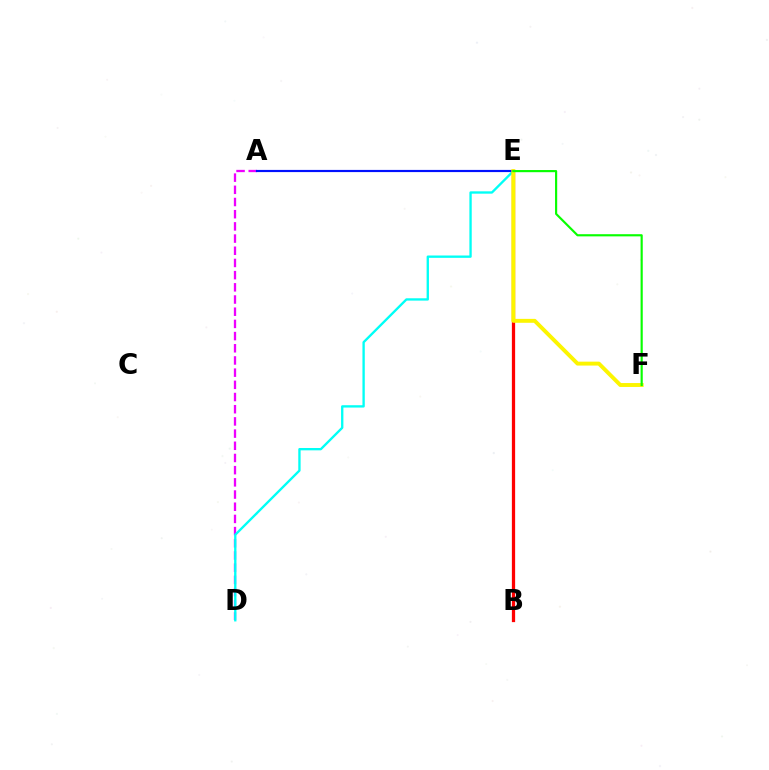{('A', 'D'): [{'color': '#ee00ff', 'line_style': 'dashed', 'thickness': 1.66}], ('D', 'E'): [{'color': '#00fff6', 'line_style': 'solid', 'thickness': 1.68}], ('A', 'E'): [{'color': '#0010ff', 'line_style': 'solid', 'thickness': 1.57}], ('B', 'E'): [{'color': '#ff0000', 'line_style': 'solid', 'thickness': 2.35}], ('E', 'F'): [{'color': '#fcf500', 'line_style': 'solid', 'thickness': 2.82}, {'color': '#08ff00', 'line_style': 'solid', 'thickness': 1.56}]}